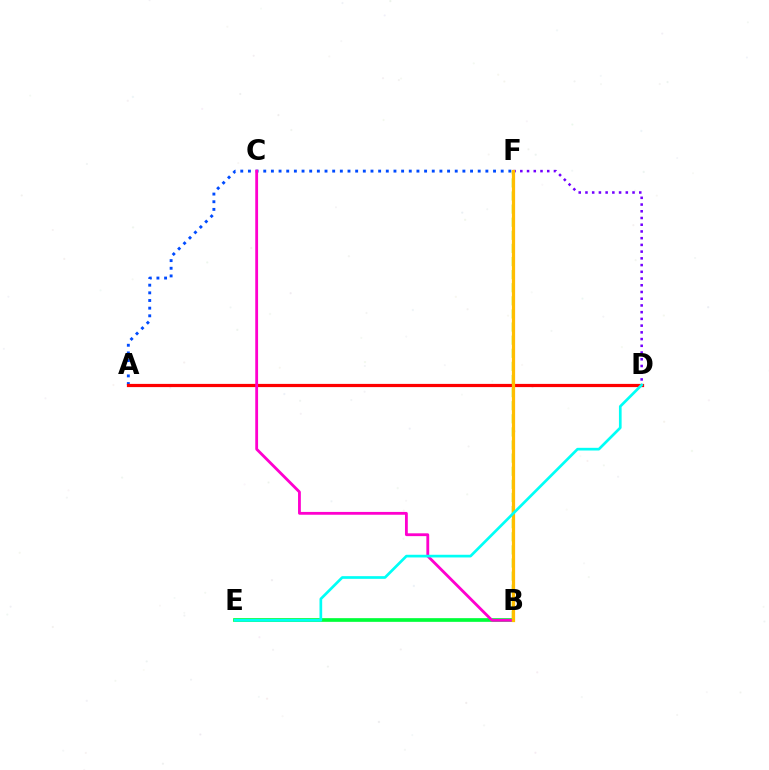{('A', 'F'): [{'color': '#004bff', 'line_style': 'dotted', 'thickness': 2.08}], ('A', 'D'): [{'color': '#ff0000', 'line_style': 'solid', 'thickness': 2.31}], ('B', 'E'): [{'color': '#00ff39', 'line_style': 'solid', 'thickness': 2.66}], ('B', 'F'): [{'color': '#84ff00', 'line_style': 'dashed', 'thickness': 1.78}, {'color': '#ffbd00', 'line_style': 'solid', 'thickness': 2.33}], ('B', 'C'): [{'color': '#ff00cf', 'line_style': 'solid', 'thickness': 2.03}], ('D', 'F'): [{'color': '#7200ff', 'line_style': 'dotted', 'thickness': 1.83}], ('D', 'E'): [{'color': '#00fff6', 'line_style': 'solid', 'thickness': 1.93}]}